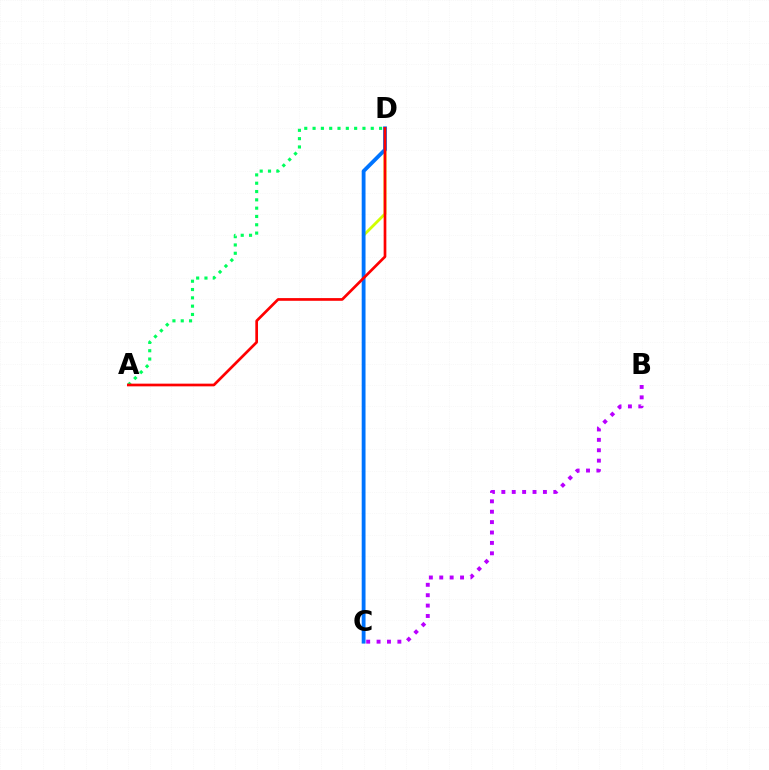{('C', 'D'): [{'color': '#d1ff00', 'line_style': 'solid', 'thickness': 2.03}, {'color': '#0074ff', 'line_style': 'solid', 'thickness': 2.75}], ('A', 'D'): [{'color': '#00ff5c', 'line_style': 'dotted', 'thickness': 2.26}, {'color': '#ff0000', 'line_style': 'solid', 'thickness': 1.94}], ('B', 'C'): [{'color': '#b900ff', 'line_style': 'dotted', 'thickness': 2.82}]}